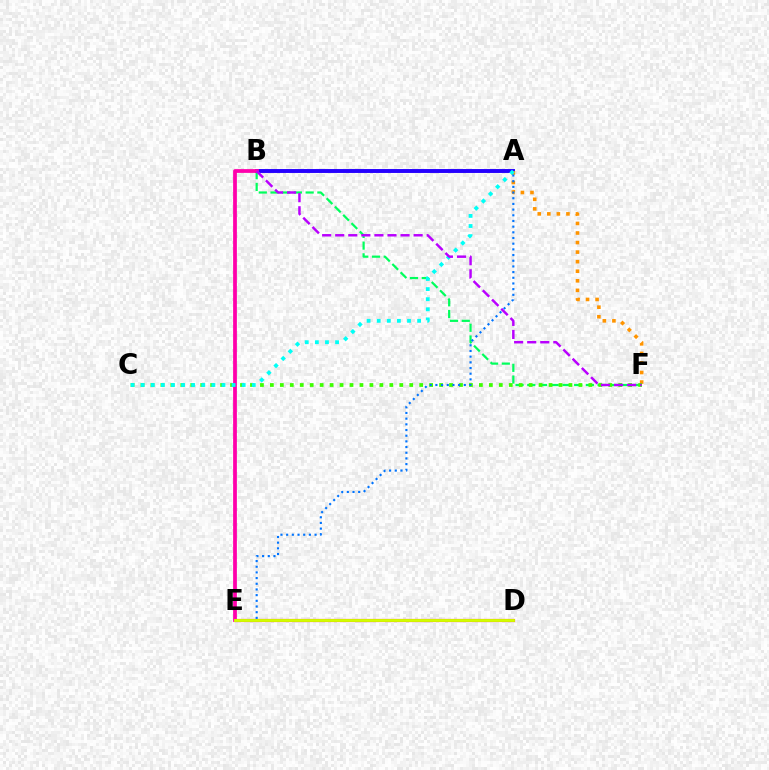{('A', 'B'): [{'color': '#2500ff', 'line_style': 'solid', 'thickness': 2.82}], ('D', 'E'): [{'color': '#ff0000', 'line_style': 'solid', 'thickness': 2.27}, {'color': '#d1ff00', 'line_style': 'solid', 'thickness': 2.07}], ('A', 'F'): [{'color': '#ff9400', 'line_style': 'dotted', 'thickness': 2.6}], ('B', 'F'): [{'color': '#00ff5c', 'line_style': 'dashed', 'thickness': 1.59}, {'color': '#b900ff', 'line_style': 'dashed', 'thickness': 1.78}], ('C', 'F'): [{'color': '#3dff00', 'line_style': 'dotted', 'thickness': 2.7}], ('B', 'E'): [{'color': '#ff00ac', 'line_style': 'solid', 'thickness': 2.71}], ('A', 'C'): [{'color': '#00fff6', 'line_style': 'dotted', 'thickness': 2.74}], ('A', 'E'): [{'color': '#0074ff', 'line_style': 'dotted', 'thickness': 1.54}]}